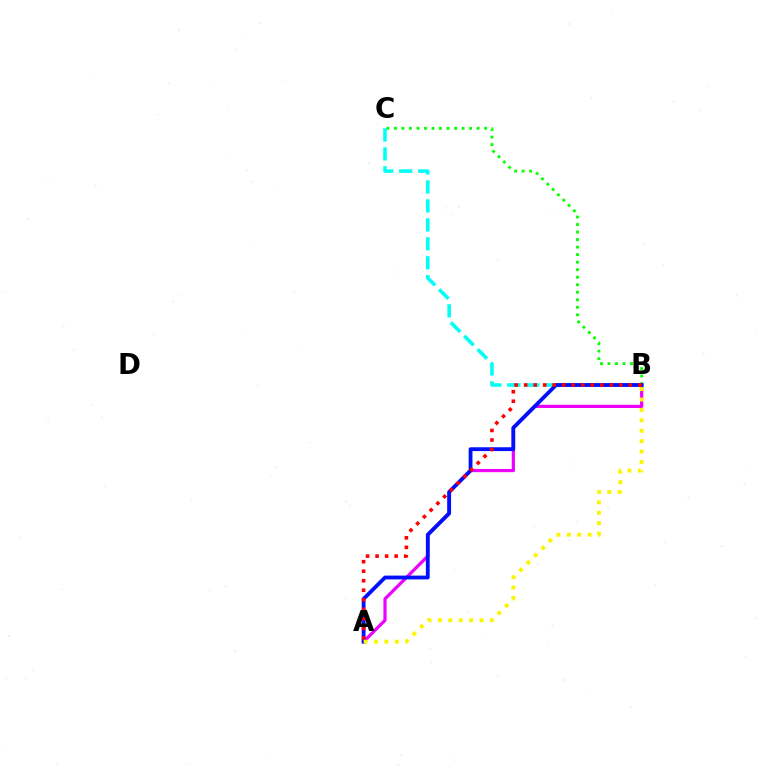{('B', 'C'): [{'color': '#08ff00', 'line_style': 'dotted', 'thickness': 2.04}, {'color': '#00fff6', 'line_style': 'dashed', 'thickness': 2.58}], ('A', 'B'): [{'color': '#ee00ff', 'line_style': 'solid', 'thickness': 2.31}, {'color': '#0010ff', 'line_style': 'solid', 'thickness': 2.75}, {'color': '#ff0000', 'line_style': 'dotted', 'thickness': 2.59}, {'color': '#fcf500', 'line_style': 'dotted', 'thickness': 2.83}]}